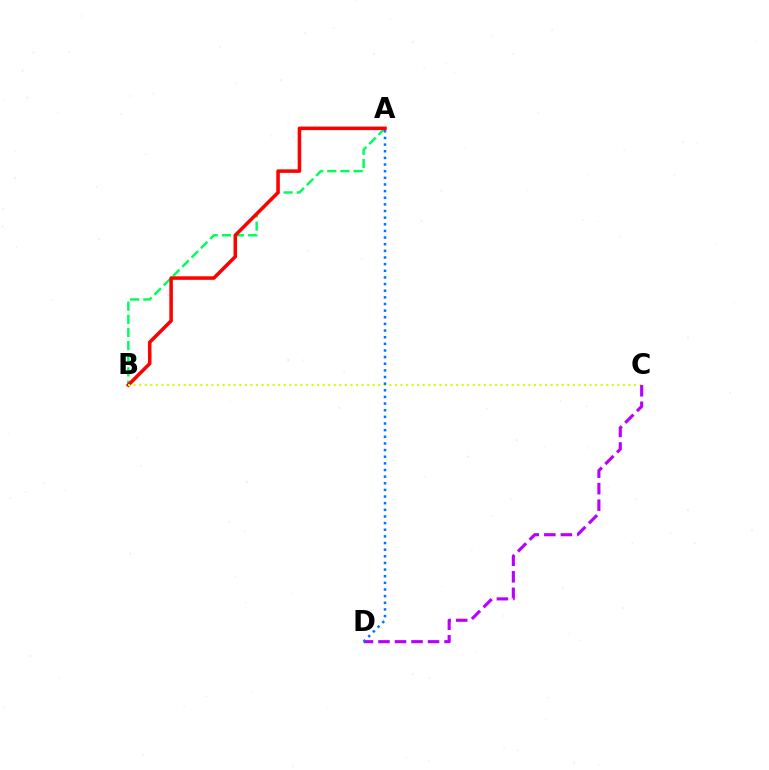{('A', 'B'): [{'color': '#00ff5c', 'line_style': 'dashed', 'thickness': 1.79}, {'color': '#ff0000', 'line_style': 'solid', 'thickness': 2.55}], ('B', 'C'): [{'color': '#d1ff00', 'line_style': 'dotted', 'thickness': 1.51}], ('C', 'D'): [{'color': '#b900ff', 'line_style': 'dashed', 'thickness': 2.24}], ('A', 'D'): [{'color': '#0074ff', 'line_style': 'dotted', 'thickness': 1.8}]}